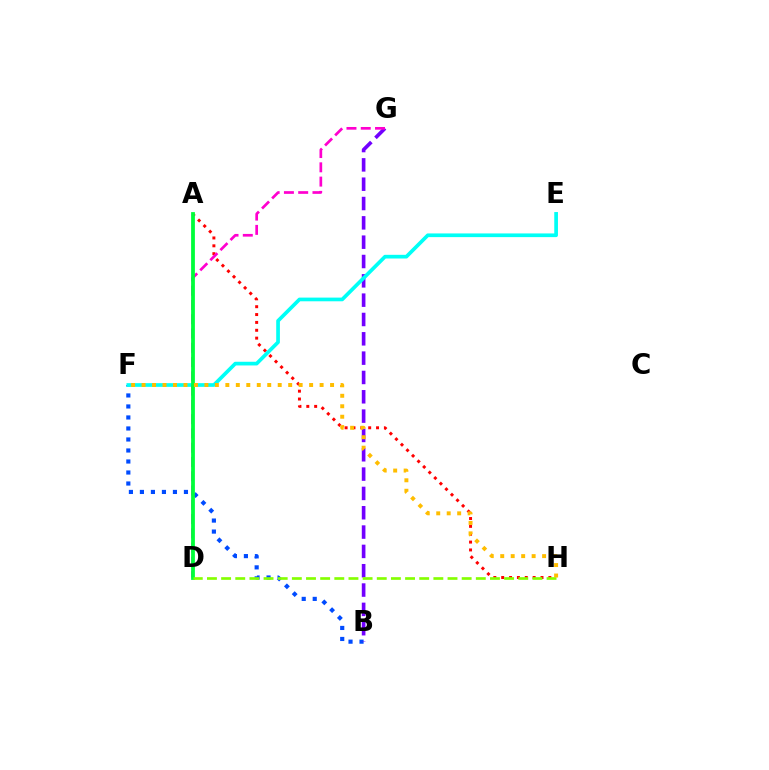{('B', 'F'): [{'color': '#004bff', 'line_style': 'dotted', 'thickness': 2.99}], ('A', 'H'): [{'color': '#ff0000', 'line_style': 'dotted', 'thickness': 2.14}], ('B', 'G'): [{'color': '#7200ff', 'line_style': 'dashed', 'thickness': 2.63}], ('E', 'F'): [{'color': '#00fff6', 'line_style': 'solid', 'thickness': 2.66}], ('D', 'G'): [{'color': '#ff00cf', 'line_style': 'dashed', 'thickness': 1.94}], ('A', 'D'): [{'color': '#00ff39', 'line_style': 'solid', 'thickness': 2.72}], ('D', 'H'): [{'color': '#84ff00', 'line_style': 'dashed', 'thickness': 1.92}], ('F', 'H'): [{'color': '#ffbd00', 'line_style': 'dotted', 'thickness': 2.85}]}